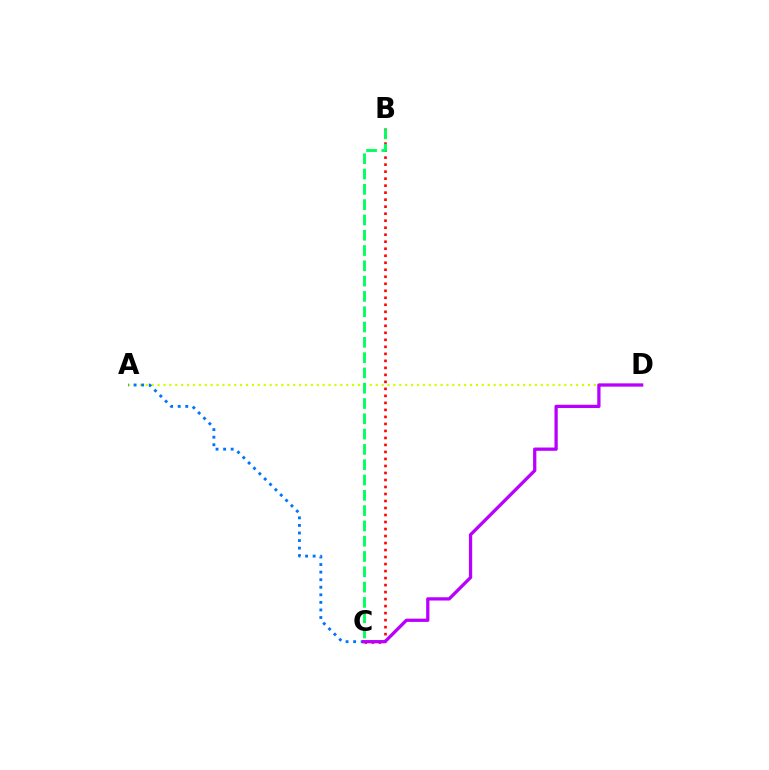{('B', 'C'): [{'color': '#ff0000', 'line_style': 'dotted', 'thickness': 1.9}, {'color': '#00ff5c', 'line_style': 'dashed', 'thickness': 2.08}], ('A', 'D'): [{'color': '#d1ff00', 'line_style': 'dotted', 'thickness': 1.6}], ('A', 'C'): [{'color': '#0074ff', 'line_style': 'dotted', 'thickness': 2.06}], ('C', 'D'): [{'color': '#b900ff', 'line_style': 'solid', 'thickness': 2.35}]}